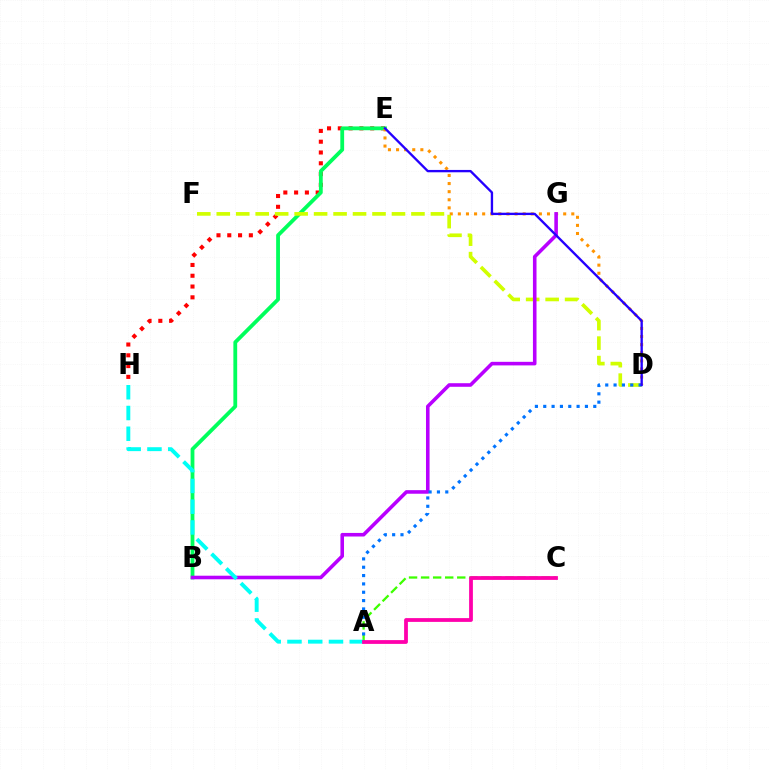{('E', 'H'): [{'color': '#ff0000', 'line_style': 'dotted', 'thickness': 2.93}], ('B', 'E'): [{'color': '#00ff5c', 'line_style': 'solid', 'thickness': 2.74}], ('D', 'E'): [{'color': '#ff9400', 'line_style': 'dotted', 'thickness': 2.2}, {'color': '#2500ff', 'line_style': 'solid', 'thickness': 1.69}], ('A', 'C'): [{'color': '#3dff00', 'line_style': 'dashed', 'thickness': 1.64}, {'color': '#ff00ac', 'line_style': 'solid', 'thickness': 2.72}], ('D', 'F'): [{'color': '#d1ff00', 'line_style': 'dashed', 'thickness': 2.64}], ('B', 'G'): [{'color': '#b900ff', 'line_style': 'solid', 'thickness': 2.58}], ('A', 'D'): [{'color': '#0074ff', 'line_style': 'dotted', 'thickness': 2.27}], ('A', 'H'): [{'color': '#00fff6', 'line_style': 'dashed', 'thickness': 2.82}]}